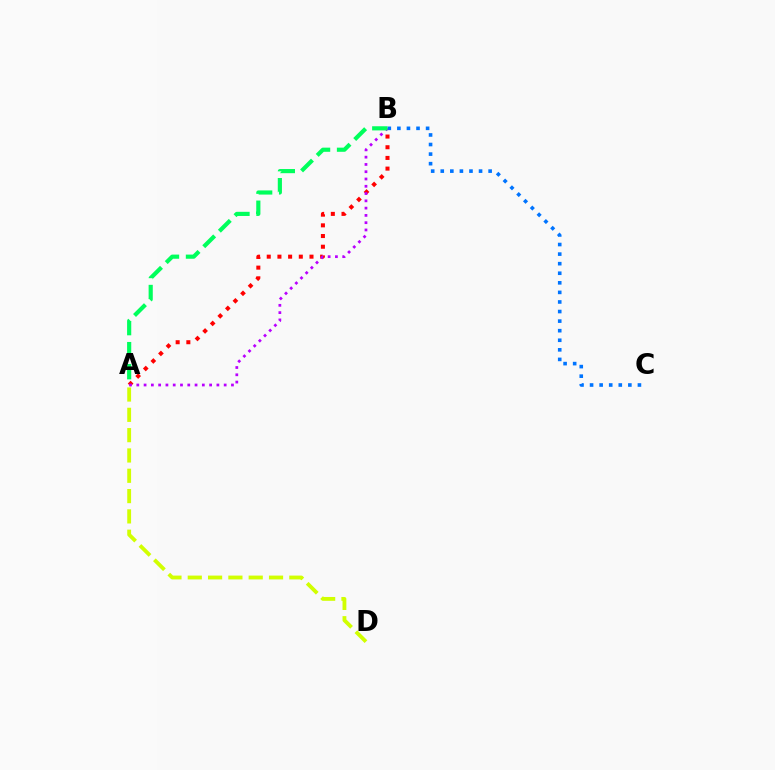{('A', 'D'): [{'color': '#d1ff00', 'line_style': 'dashed', 'thickness': 2.76}], ('B', 'C'): [{'color': '#0074ff', 'line_style': 'dotted', 'thickness': 2.6}], ('A', 'B'): [{'color': '#ff0000', 'line_style': 'dotted', 'thickness': 2.9}, {'color': '#b900ff', 'line_style': 'dotted', 'thickness': 1.98}, {'color': '#00ff5c', 'line_style': 'dashed', 'thickness': 2.99}]}